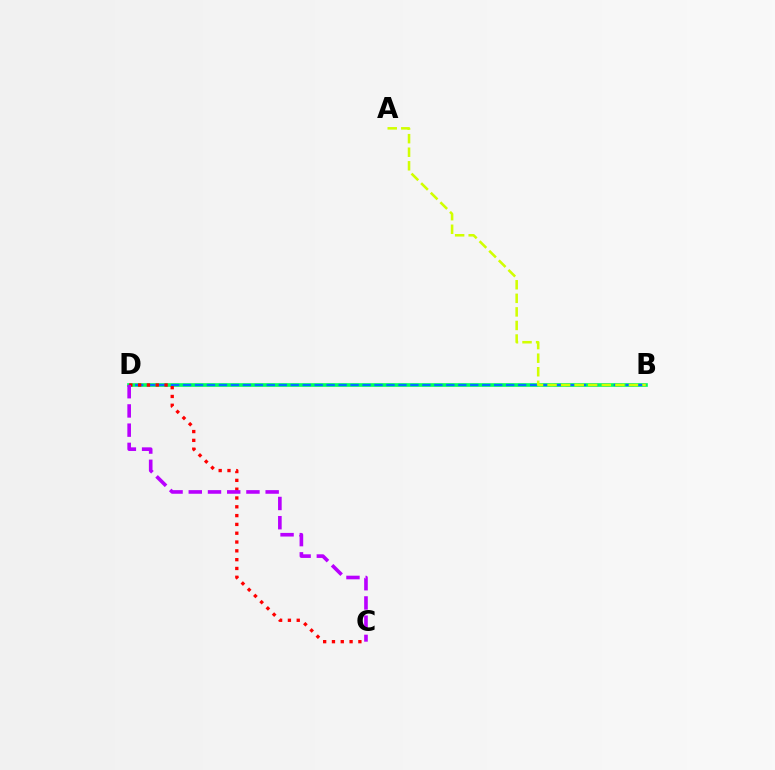{('B', 'D'): [{'color': '#00ff5c', 'line_style': 'solid', 'thickness': 2.62}, {'color': '#0074ff', 'line_style': 'dashed', 'thickness': 1.63}], ('C', 'D'): [{'color': '#ff0000', 'line_style': 'dotted', 'thickness': 2.39}, {'color': '#b900ff', 'line_style': 'dashed', 'thickness': 2.61}], ('A', 'B'): [{'color': '#d1ff00', 'line_style': 'dashed', 'thickness': 1.84}]}